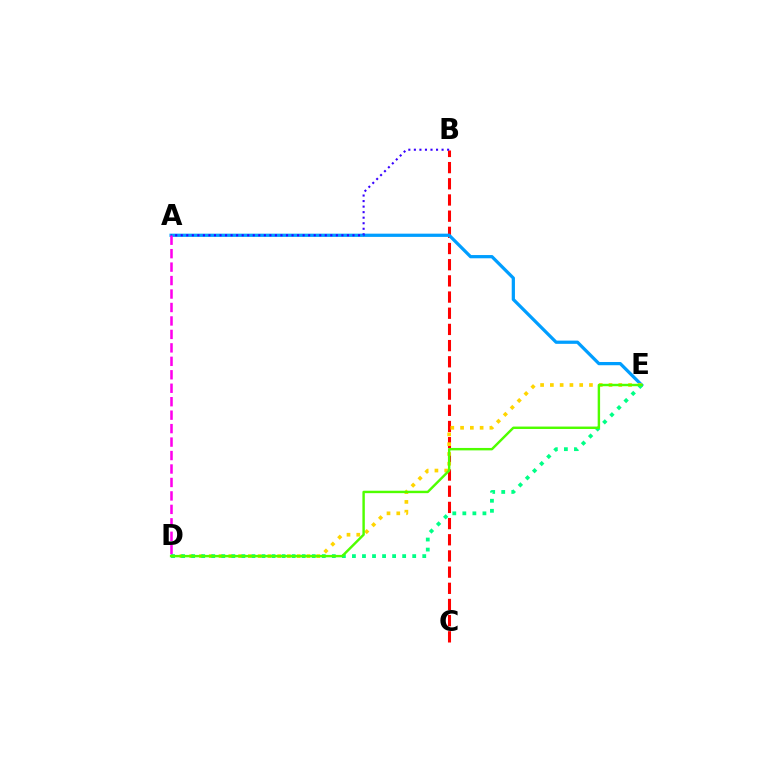{('B', 'C'): [{'color': '#ff0000', 'line_style': 'dashed', 'thickness': 2.2}], ('A', 'E'): [{'color': '#009eff', 'line_style': 'solid', 'thickness': 2.33}], ('D', 'E'): [{'color': '#ffd500', 'line_style': 'dotted', 'thickness': 2.66}, {'color': '#00ff86', 'line_style': 'dotted', 'thickness': 2.73}, {'color': '#4fff00', 'line_style': 'solid', 'thickness': 1.75}], ('A', 'B'): [{'color': '#3700ff', 'line_style': 'dotted', 'thickness': 1.51}], ('A', 'D'): [{'color': '#ff00ed', 'line_style': 'dashed', 'thickness': 1.83}]}